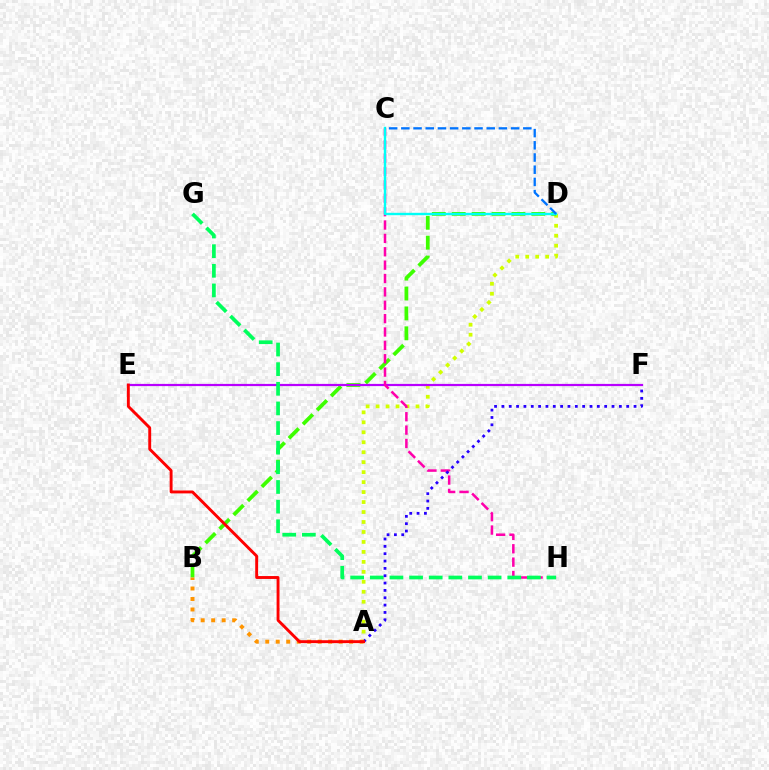{('A', 'D'): [{'color': '#d1ff00', 'line_style': 'dotted', 'thickness': 2.71}], ('B', 'D'): [{'color': '#3dff00', 'line_style': 'dashed', 'thickness': 2.7}], ('E', 'F'): [{'color': '#b900ff', 'line_style': 'solid', 'thickness': 1.59}], ('C', 'H'): [{'color': '#ff00ac', 'line_style': 'dashed', 'thickness': 1.82}], ('C', 'D'): [{'color': '#00fff6', 'line_style': 'solid', 'thickness': 1.72}, {'color': '#0074ff', 'line_style': 'dashed', 'thickness': 1.66}], ('G', 'H'): [{'color': '#00ff5c', 'line_style': 'dashed', 'thickness': 2.67}], ('A', 'F'): [{'color': '#2500ff', 'line_style': 'dotted', 'thickness': 1.99}], ('A', 'B'): [{'color': '#ff9400', 'line_style': 'dotted', 'thickness': 2.85}], ('A', 'E'): [{'color': '#ff0000', 'line_style': 'solid', 'thickness': 2.09}]}